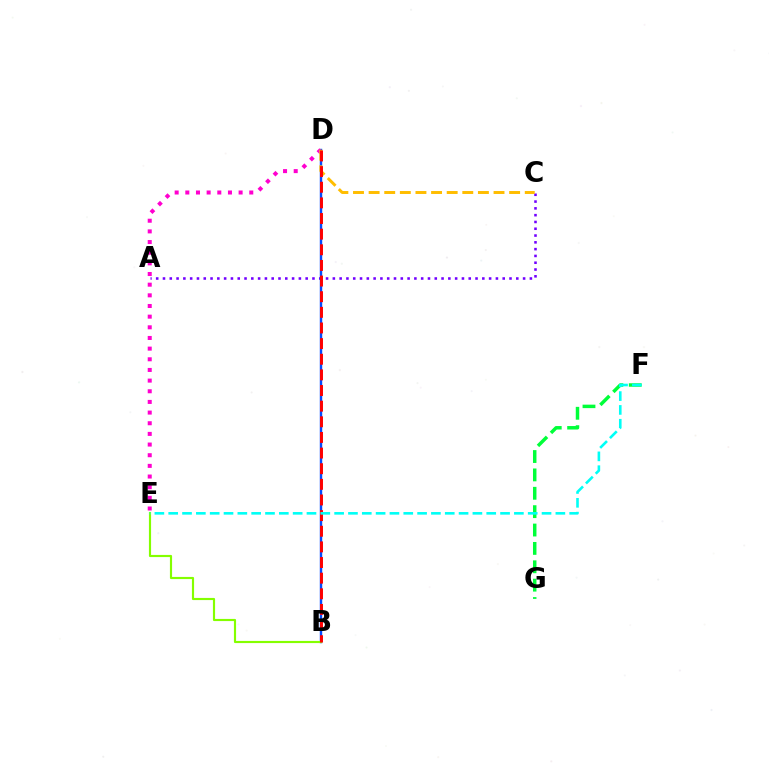{('A', 'C'): [{'color': '#7200ff', 'line_style': 'dotted', 'thickness': 1.85}], ('B', 'D'): [{'color': '#004bff', 'line_style': 'solid', 'thickness': 1.75}, {'color': '#ff0000', 'line_style': 'dashed', 'thickness': 2.12}], ('B', 'E'): [{'color': '#84ff00', 'line_style': 'solid', 'thickness': 1.55}], ('F', 'G'): [{'color': '#00ff39', 'line_style': 'dashed', 'thickness': 2.5}], ('D', 'E'): [{'color': '#ff00cf', 'line_style': 'dotted', 'thickness': 2.9}], ('C', 'D'): [{'color': '#ffbd00', 'line_style': 'dashed', 'thickness': 2.12}], ('E', 'F'): [{'color': '#00fff6', 'line_style': 'dashed', 'thickness': 1.88}]}